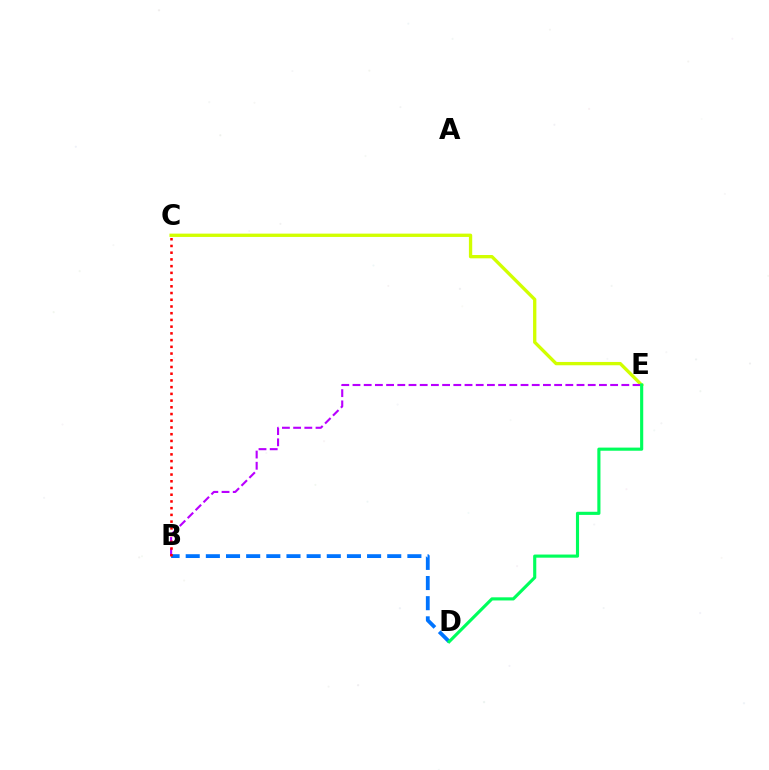{('C', 'E'): [{'color': '#d1ff00', 'line_style': 'solid', 'thickness': 2.39}], ('B', 'E'): [{'color': '#b900ff', 'line_style': 'dashed', 'thickness': 1.52}], ('B', 'D'): [{'color': '#0074ff', 'line_style': 'dashed', 'thickness': 2.74}], ('B', 'C'): [{'color': '#ff0000', 'line_style': 'dotted', 'thickness': 1.83}], ('D', 'E'): [{'color': '#00ff5c', 'line_style': 'solid', 'thickness': 2.25}]}